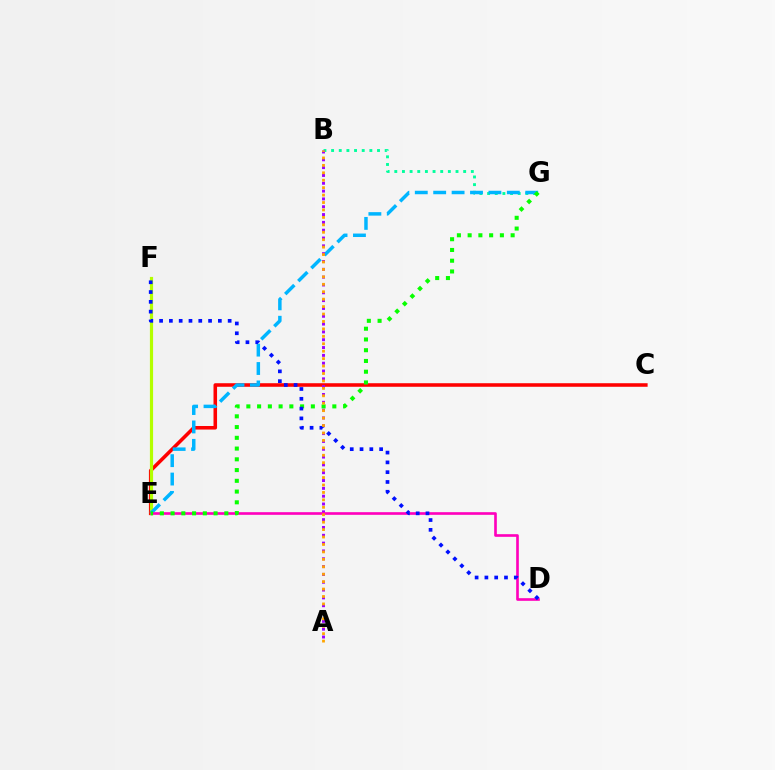{('C', 'E'): [{'color': '#ff0000', 'line_style': 'solid', 'thickness': 2.56}], ('B', 'G'): [{'color': '#00ff9d', 'line_style': 'dotted', 'thickness': 2.08}], ('E', 'F'): [{'color': '#b3ff00', 'line_style': 'solid', 'thickness': 2.29}], ('E', 'G'): [{'color': '#00b5ff', 'line_style': 'dashed', 'thickness': 2.5}, {'color': '#08ff00', 'line_style': 'dotted', 'thickness': 2.92}], ('A', 'B'): [{'color': '#9b00ff', 'line_style': 'dotted', 'thickness': 2.13}, {'color': '#ffa500', 'line_style': 'dotted', 'thickness': 2.02}], ('D', 'E'): [{'color': '#ff00bd', 'line_style': 'solid', 'thickness': 1.91}], ('D', 'F'): [{'color': '#0010ff', 'line_style': 'dotted', 'thickness': 2.66}]}